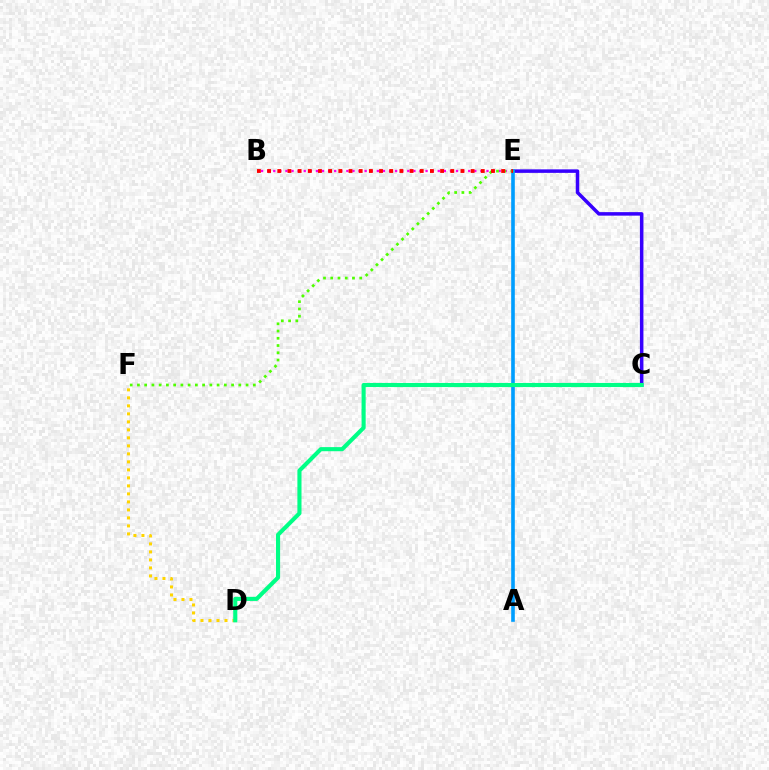{('B', 'E'): [{'color': '#ff00ed', 'line_style': 'dotted', 'thickness': 1.66}, {'color': '#ff0000', 'line_style': 'dotted', 'thickness': 2.76}], ('C', 'E'): [{'color': '#3700ff', 'line_style': 'solid', 'thickness': 2.53}], ('A', 'E'): [{'color': '#009eff', 'line_style': 'solid', 'thickness': 2.6}], ('E', 'F'): [{'color': '#4fff00', 'line_style': 'dotted', 'thickness': 1.97}], ('D', 'F'): [{'color': '#ffd500', 'line_style': 'dotted', 'thickness': 2.17}], ('C', 'D'): [{'color': '#00ff86', 'line_style': 'solid', 'thickness': 2.95}]}